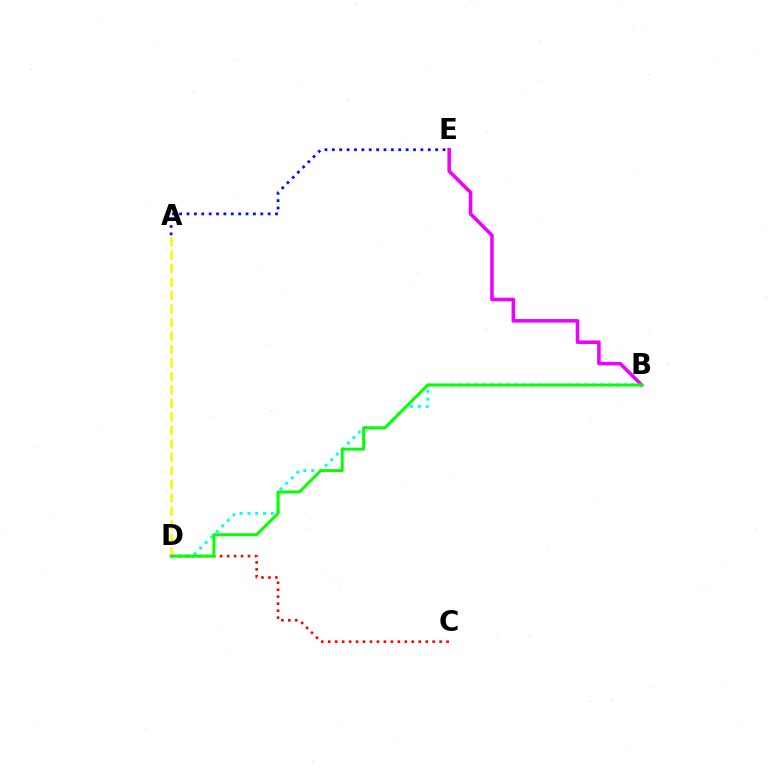{('C', 'D'): [{'color': '#ff0000', 'line_style': 'dotted', 'thickness': 1.89}], ('B', 'E'): [{'color': '#ee00ff', 'line_style': 'solid', 'thickness': 2.55}], ('B', 'D'): [{'color': '#00fff6', 'line_style': 'dotted', 'thickness': 2.13}, {'color': '#08ff00', 'line_style': 'solid', 'thickness': 2.14}], ('A', 'D'): [{'color': '#fcf500', 'line_style': 'dashed', 'thickness': 1.83}], ('A', 'E'): [{'color': '#0010ff', 'line_style': 'dotted', 'thickness': 2.0}]}